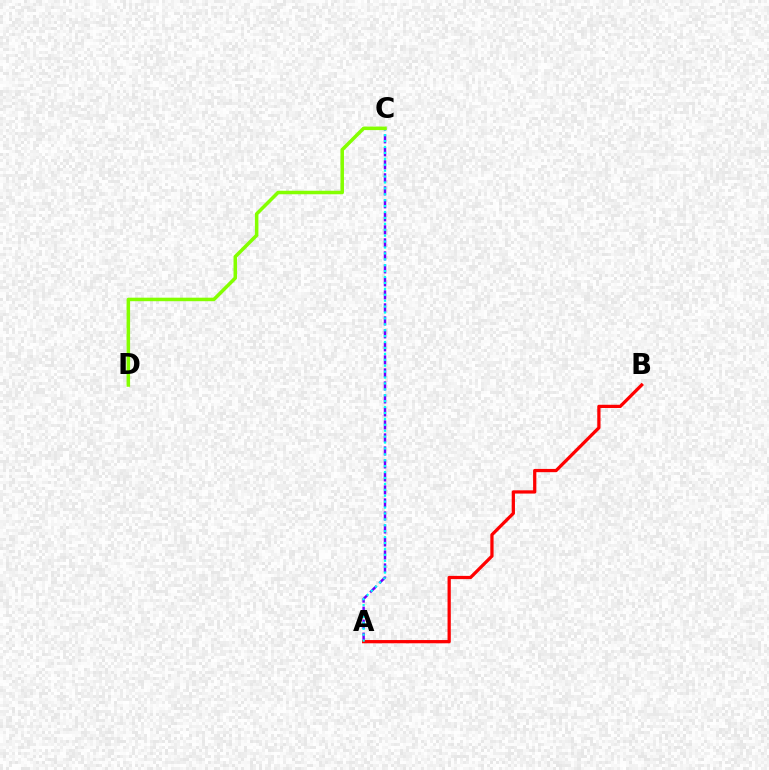{('A', 'C'): [{'color': '#7200ff', 'line_style': 'dashed', 'thickness': 1.77}, {'color': '#00fff6', 'line_style': 'dotted', 'thickness': 1.61}], ('A', 'B'): [{'color': '#ff0000', 'line_style': 'solid', 'thickness': 2.34}], ('C', 'D'): [{'color': '#84ff00', 'line_style': 'solid', 'thickness': 2.53}]}